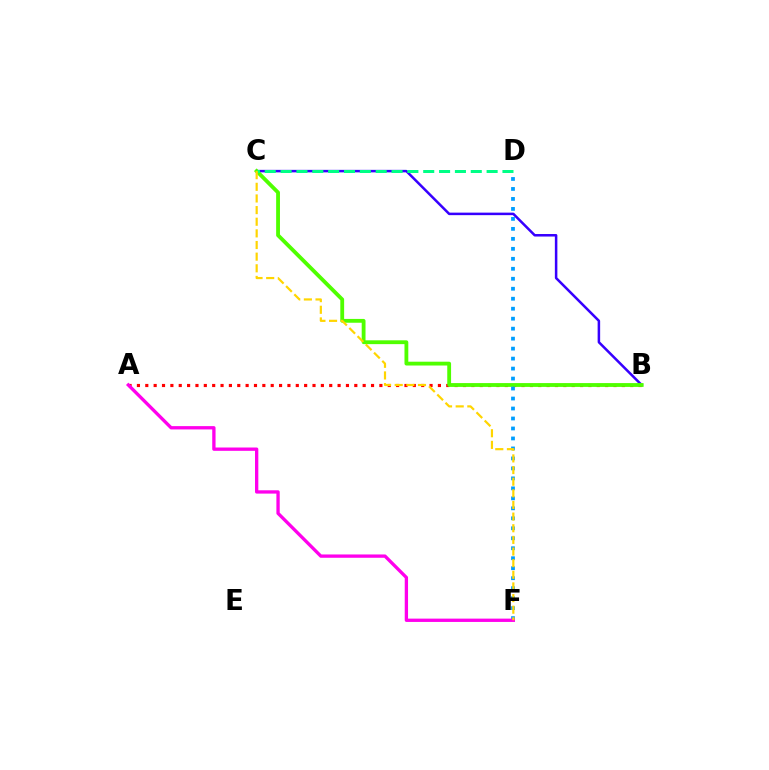{('B', 'C'): [{'color': '#3700ff', 'line_style': 'solid', 'thickness': 1.82}, {'color': '#4fff00', 'line_style': 'solid', 'thickness': 2.75}], ('A', 'B'): [{'color': '#ff0000', 'line_style': 'dotted', 'thickness': 2.27}], ('C', 'D'): [{'color': '#00ff86', 'line_style': 'dashed', 'thickness': 2.15}], ('D', 'F'): [{'color': '#009eff', 'line_style': 'dotted', 'thickness': 2.71}], ('A', 'F'): [{'color': '#ff00ed', 'line_style': 'solid', 'thickness': 2.39}], ('C', 'F'): [{'color': '#ffd500', 'line_style': 'dashed', 'thickness': 1.58}]}